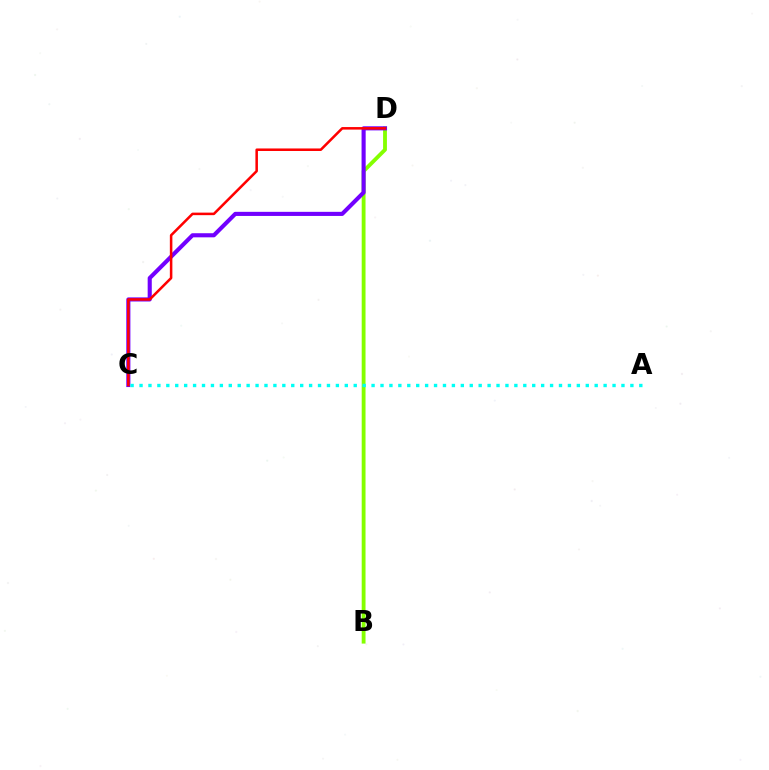{('B', 'D'): [{'color': '#84ff00', 'line_style': 'solid', 'thickness': 2.76}], ('C', 'D'): [{'color': '#7200ff', 'line_style': 'solid', 'thickness': 2.96}, {'color': '#ff0000', 'line_style': 'solid', 'thickness': 1.82}], ('A', 'C'): [{'color': '#00fff6', 'line_style': 'dotted', 'thickness': 2.42}]}